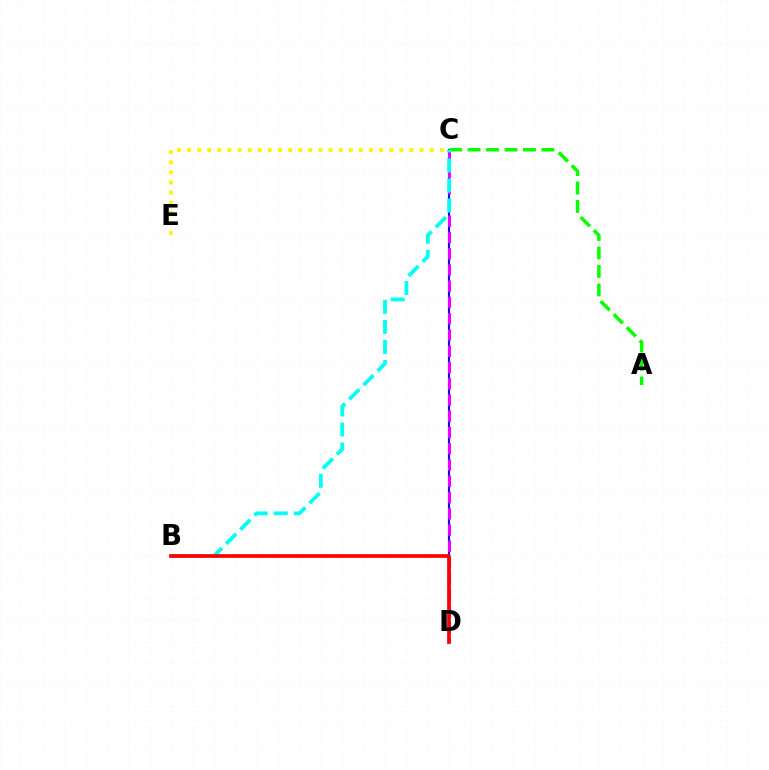{('C', 'D'): [{'color': '#0010ff', 'line_style': 'solid', 'thickness': 1.53}, {'color': '#ee00ff', 'line_style': 'dashed', 'thickness': 2.21}], ('C', 'E'): [{'color': '#fcf500', 'line_style': 'dotted', 'thickness': 2.75}], ('A', 'C'): [{'color': '#08ff00', 'line_style': 'dashed', 'thickness': 2.51}], ('B', 'C'): [{'color': '#00fff6', 'line_style': 'dashed', 'thickness': 2.72}], ('B', 'D'): [{'color': '#ff0000', 'line_style': 'solid', 'thickness': 2.68}]}